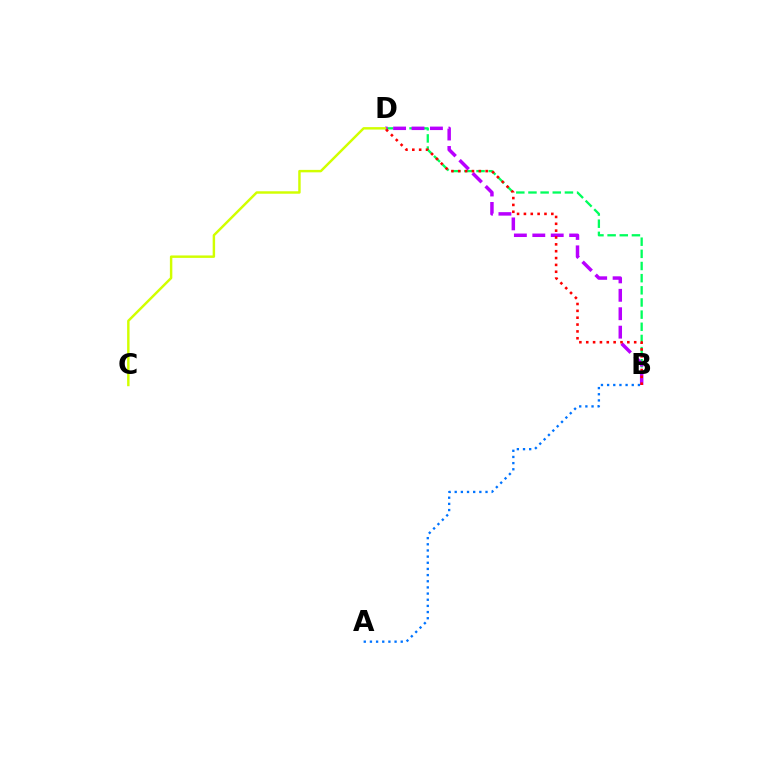{('B', 'D'): [{'color': '#00ff5c', 'line_style': 'dashed', 'thickness': 1.65}, {'color': '#b900ff', 'line_style': 'dashed', 'thickness': 2.5}, {'color': '#ff0000', 'line_style': 'dotted', 'thickness': 1.86}], ('C', 'D'): [{'color': '#d1ff00', 'line_style': 'solid', 'thickness': 1.76}], ('A', 'B'): [{'color': '#0074ff', 'line_style': 'dotted', 'thickness': 1.67}]}